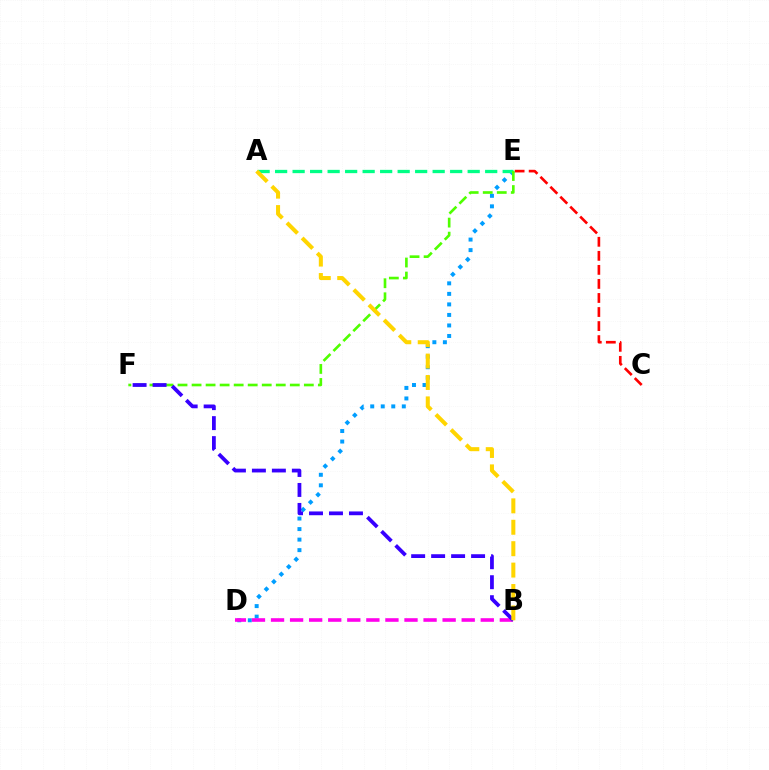{('D', 'E'): [{'color': '#009eff', 'line_style': 'dotted', 'thickness': 2.86}], ('C', 'E'): [{'color': '#ff0000', 'line_style': 'dashed', 'thickness': 1.91}], ('A', 'E'): [{'color': '#00ff86', 'line_style': 'dashed', 'thickness': 2.38}], ('B', 'D'): [{'color': '#ff00ed', 'line_style': 'dashed', 'thickness': 2.59}], ('E', 'F'): [{'color': '#4fff00', 'line_style': 'dashed', 'thickness': 1.91}], ('B', 'F'): [{'color': '#3700ff', 'line_style': 'dashed', 'thickness': 2.71}], ('A', 'B'): [{'color': '#ffd500', 'line_style': 'dashed', 'thickness': 2.91}]}